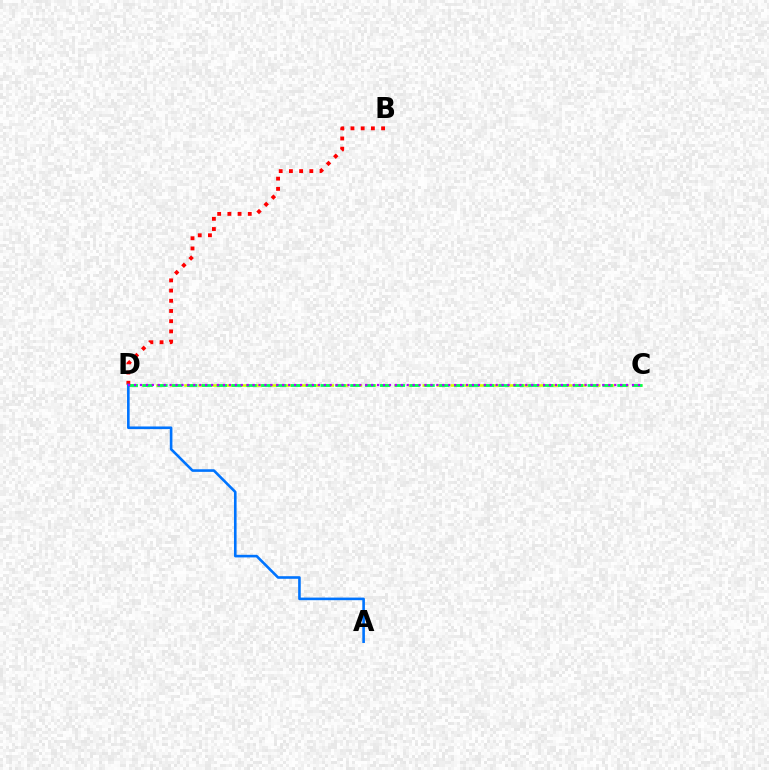{('C', 'D'): [{'color': '#d1ff00', 'line_style': 'dashed', 'thickness': 1.9}, {'color': '#00ff5c', 'line_style': 'dashed', 'thickness': 2.02}, {'color': '#b900ff', 'line_style': 'dotted', 'thickness': 1.61}], ('B', 'D'): [{'color': '#ff0000', 'line_style': 'dotted', 'thickness': 2.77}], ('A', 'D'): [{'color': '#0074ff', 'line_style': 'solid', 'thickness': 1.88}]}